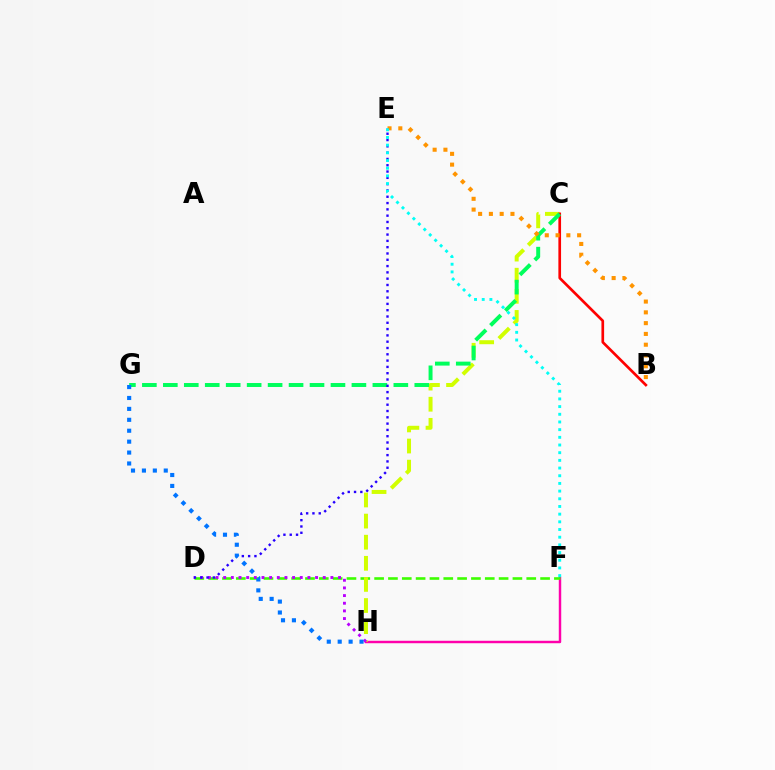{('F', 'H'): [{'color': '#ff00ac', 'line_style': 'solid', 'thickness': 1.76}], ('D', 'F'): [{'color': '#3dff00', 'line_style': 'dashed', 'thickness': 1.88}], ('C', 'H'): [{'color': '#d1ff00', 'line_style': 'dashed', 'thickness': 2.87}], ('B', 'C'): [{'color': '#ff0000', 'line_style': 'solid', 'thickness': 1.93}], ('C', 'G'): [{'color': '#00ff5c', 'line_style': 'dashed', 'thickness': 2.85}], ('D', 'H'): [{'color': '#b900ff', 'line_style': 'dotted', 'thickness': 2.08}], ('B', 'E'): [{'color': '#ff9400', 'line_style': 'dotted', 'thickness': 2.93}], ('D', 'E'): [{'color': '#2500ff', 'line_style': 'dotted', 'thickness': 1.71}], ('G', 'H'): [{'color': '#0074ff', 'line_style': 'dotted', 'thickness': 2.97}], ('E', 'F'): [{'color': '#00fff6', 'line_style': 'dotted', 'thickness': 2.09}]}